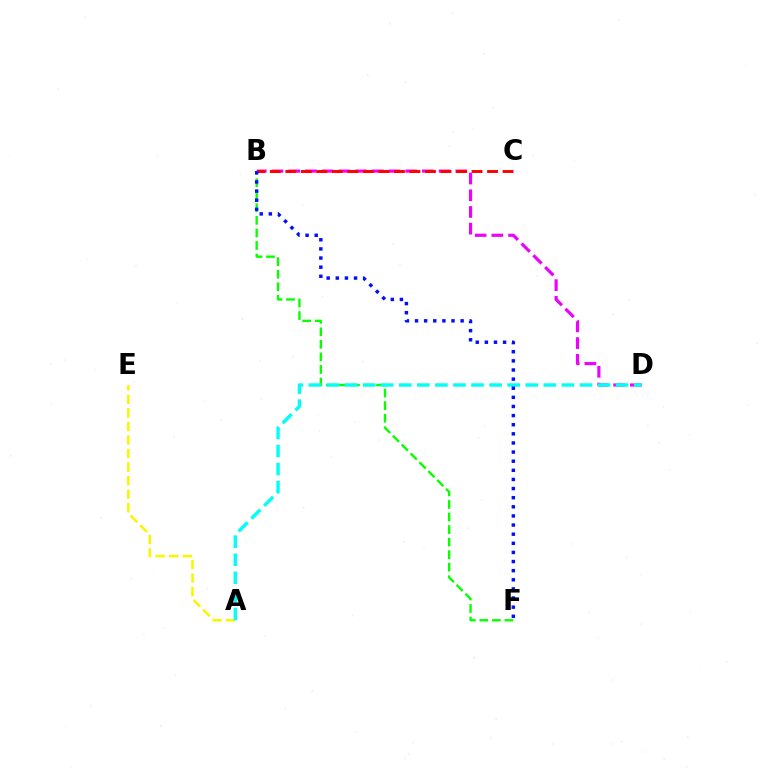{('B', 'F'): [{'color': '#08ff00', 'line_style': 'dashed', 'thickness': 1.7}, {'color': '#0010ff', 'line_style': 'dotted', 'thickness': 2.48}], ('B', 'D'): [{'color': '#ee00ff', 'line_style': 'dashed', 'thickness': 2.27}], ('A', 'E'): [{'color': '#fcf500', 'line_style': 'dashed', 'thickness': 1.84}], ('A', 'D'): [{'color': '#00fff6', 'line_style': 'dashed', 'thickness': 2.45}], ('B', 'C'): [{'color': '#ff0000', 'line_style': 'dashed', 'thickness': 2.11}]}